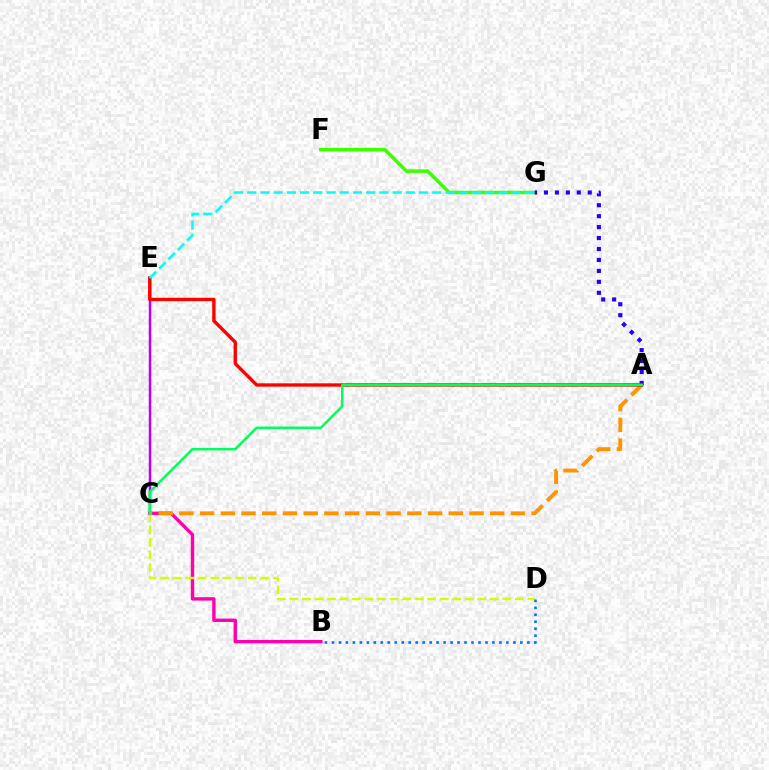{('F', 'G'): [{'color': '#3dff00', 'line_style': 'solid', 'thickness': 2.52}], ('B', 'C'): [{'color': '#ff00ac', 'line_style': 'solid', 'thickness': 2.44}], ('C', 'E'): [{'color': '#b900ff', 'line_style': 'solid', 'thickness': 1.79}], ('A', 'G'): [{'color': '#2500ff', 'line_style': 'dotted', 'thickness': 2.97}], ('C', 'D'): [{'color': '#d1ff00', 'line_style': 'dashed', 'thickness': 1.7}], ('A', 'C'): [{'color': '#ff9400', 'line_style': 'dashed', 'thickness': 2.82}, {'color': '#00ff5c', 'line_style': 'solid', 'thickness': 1.79}], ('A', 'E'): [{'color': '#ff0000', 'line_style': 'solid', 'thickness': 2.41}], ('E', 'G'): [{'color': '#00fff6', 'line_style': 'dashed', 'thickness': 1.8}], ('B', 'D'): [{'color': '#0074ff', 'line_style': 'dotted', 'thickness': 1.9}]}